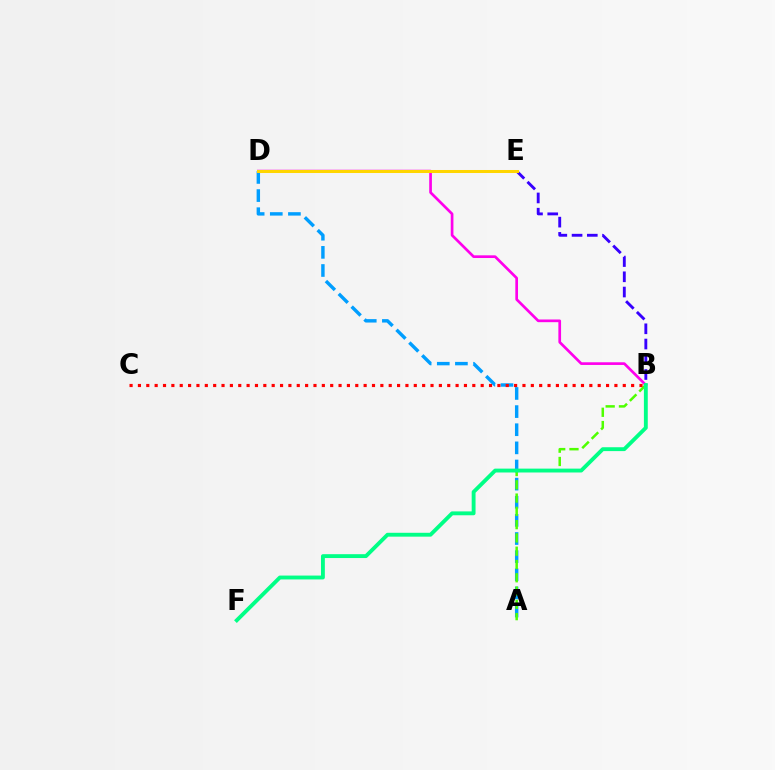{('A', 'D'): [{'color': '#009eff', 'line_style': 'dashed', 'thickness': 2.46}], ('A', 'B'): [{'color': '#4fff00', 'line_style': 'dashed', 'thickness': 1.8}], ('B', 'D'): [{'color': '#ff00ed', 'line_style': 'solid', 'thickness': 1.93}], ('B', 'E'): [{'color': '#3700ff', 'line_style': 'dashed', 'thickness': 2.07}], ('B', 'F'): [{'color': '#00ff86', 'line_style': 'solid', 'thickness': 2.78}], ('B', 'C'): [{'color': '#ff0000', 'line_style': 'dotted', 'thickness': 2.27}], ('D', 'E'): [{'color': '#ffd500', 'line_style': 'solid', 'thickness': 2.17}]}